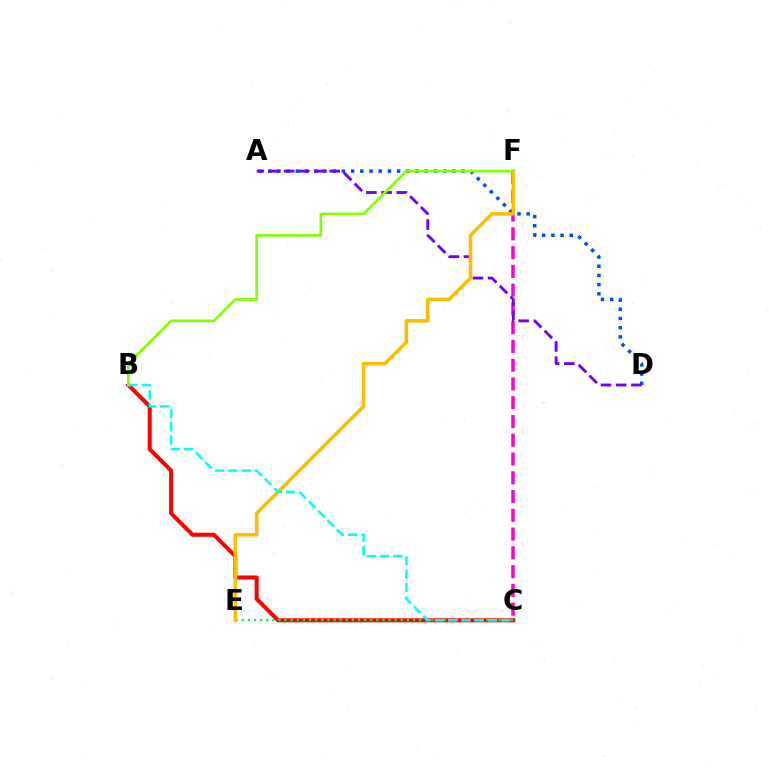{('A', 'D'): [{'color': '#004bff', 'line_style': 'dotted', 'thickness': 2.5}, {'color': '#7200ff', 'line_style': 'dashed', 'thickness': 2.06}], ('C', 'F'): [{'color': '#ff00cf', 'line_style': 'dashed', 'thickness': 2.55}], ('B', 'C'): [{'color': '#ff0000', 'line_style': 'solid', 'thickness': 2.91}, {'color': '#00fff6', 'line_style': 'dashed', 'thickness': 1.81}], ('C', 'E'): [{'color': '#00ff39', 'line_style': 'dotted', 'thickness': 1.66}], ('E', 'F'): [{'color': '#ffbd00', 'line_style': 'solid', 'thickness': 2.56}], ('B', 'F'): [{'color': '#84ff00', 'line_style': 'solid', 'thickness': 1.94}]}